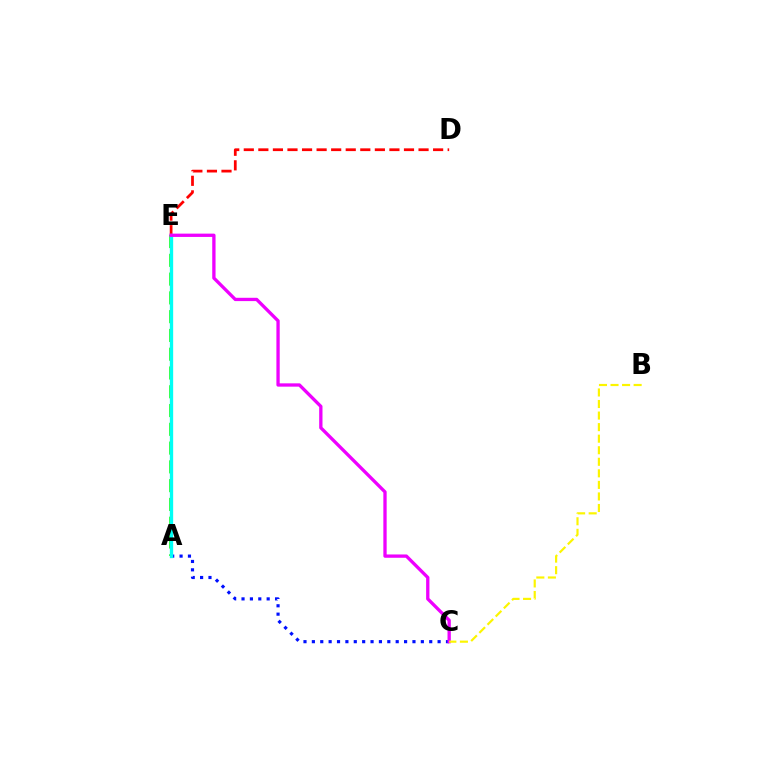{('A', 'C'): [{'color': '#0010ff', 'line_style': 'dotted', 'thickness': 2.28}], ('A', 'E'): [{'color': '#08ff00', 'line_style': 'dashed', 'thickness': 2.55}, {'color': '#00fff6', 'line_style': 'solid', 'thickness': 2.4}], ('D', 'E'): [{'color': '#ff0000', 'line_style': 'dashed', 'thickness': 1.98}], ('C', 'E'): [{'color': '#ee00ff', 'line_style': 'solid', 'thickness': 2.38}], ('B', 'C'): [{'color': '#fcf500', 'line_style': 'dashed', 'thickness': 1.57}]}